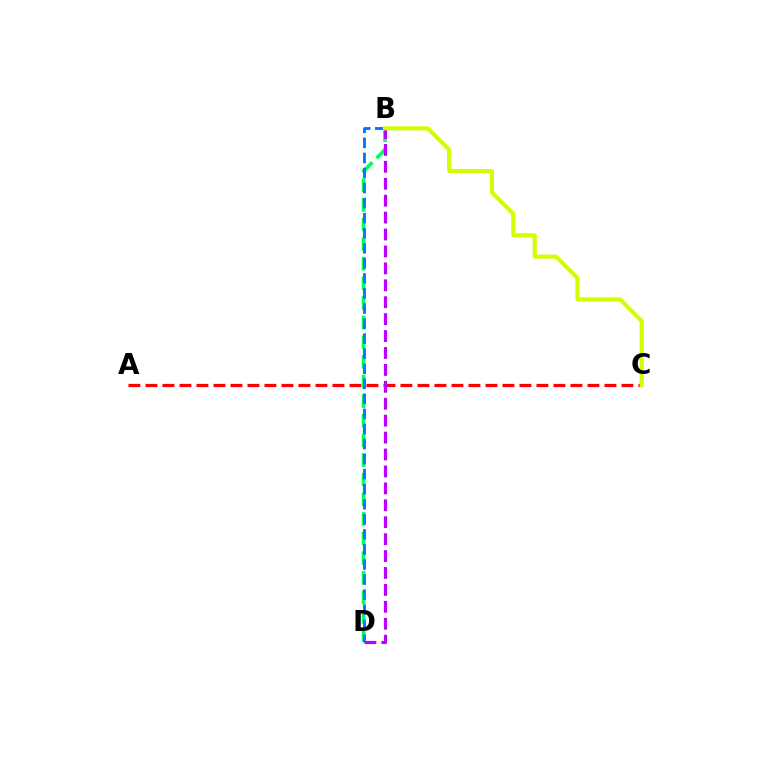{('B', 'D'): [{'color': '#00ff5c', 'line_style': 'dashed', 'thickness': 2.67}, {'color': '#b900ff', 'line_style': 'dashed', 'thickness': 2.3}, {'color': '#0074ff', 'line_style': 'dashed', 'thickness': 2.05}], ('A', 'C'): [{'color': '#ff0000', 'line_style': 'dashed', 'thickness': 2.31}], ('B', 'C'): [{'color': '#d1ff00', 'line_style': 'solid', 'thickness': 2.97}]}